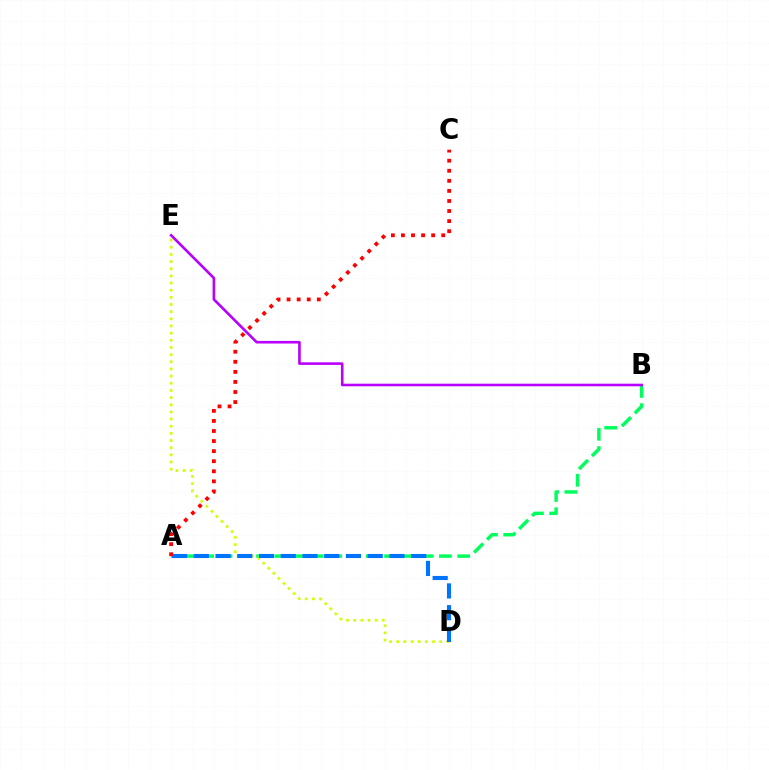{('A', 'B'): [{'color': '#00ff5c', 'line_style': 'dashed', 'thickness': 2.48}], ('D', 'E'): [{'color': '#d1ff00', 'line_style': 'dotted', 'thickness': 1.94}], ('B', 'E'): [{'color': '#b900ff', 'line_style': 'solid', 'thickness': 1.88}], ('A', 'D'): [{'color': '#0074ff', 'line_style': 'dashed', 'thickness': 2.95}], ('A', 'C'): [{'color': '#ff0000', 'line_style': 'dotted', 'thickness': 2.74}]}